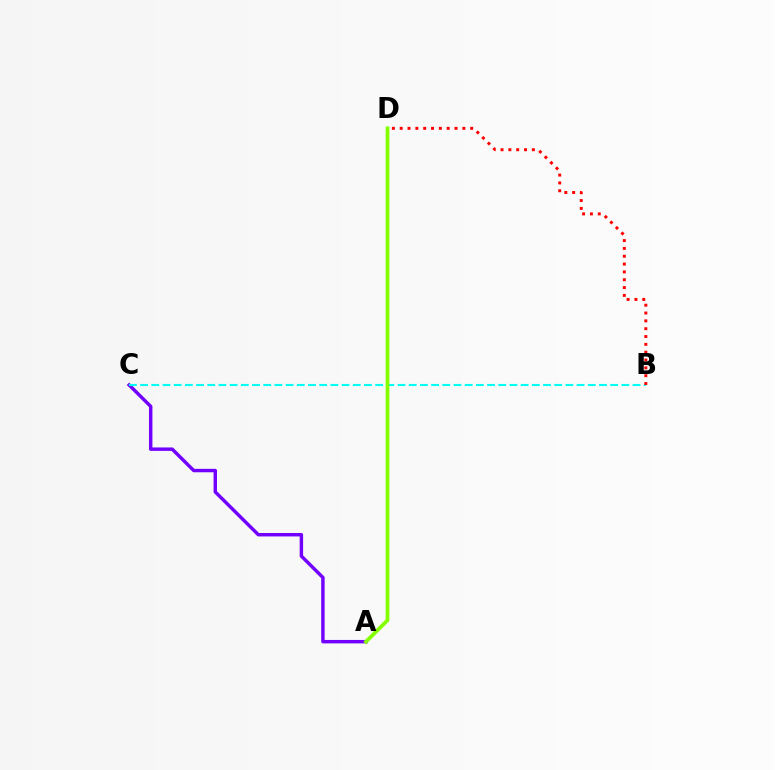{('A', 'C'): [{'color': '#7200ff', 'line_style': 'solid', 'thickness': 2.47}], ('B', 'C'): [{'color': '#00fff6', 'line_style': 'dashed', 'thickness': 1.52}], ('B', 'D'): [{'color': '#ff0000', 'line_style': 'dotted', 'thickness': 2.13}], ('A', 'D'): [{'color': '#84ff00', 'line_style': 'solid', 'thickness': 2.7}]}